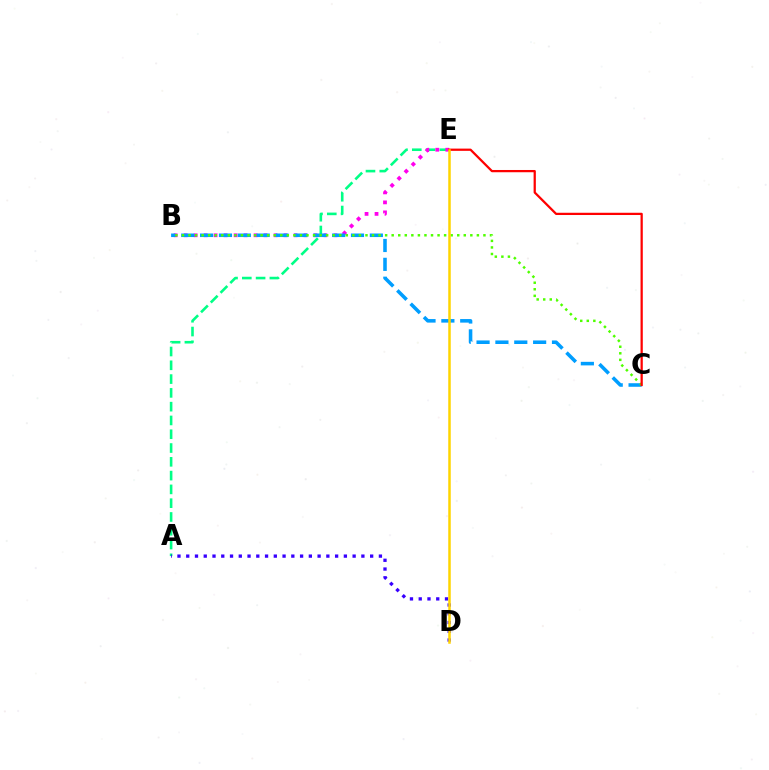{('A', 'E'): [{'color': '#00ff86', 'line_style': 'dashed', 'thickness': 1.87}], ('B', 'E'): [{'color': '#ff00ed', 'line_style': 'dotted', 'thickness': 2.71}], ('B', 'C'): [{'color': '#009eff', 'line_style': 'dashed', 'thickness': 2.56}, {'color': '#4fff00', 'line_style': 'dotted', 'thickness': 1.78}], ('A', 'D'): [{'color': '#3700ff', 'line_style': 'dotted', 'thickness': 2.38}], ('C', 'E'): [{'color': '#ff0000', 'line_style': 'solid', 'thickness': 1.62}], ('D', 'E'): [{'color': '#ffd500', 'line_style': 'solid', 'thickness': 1.8}]}